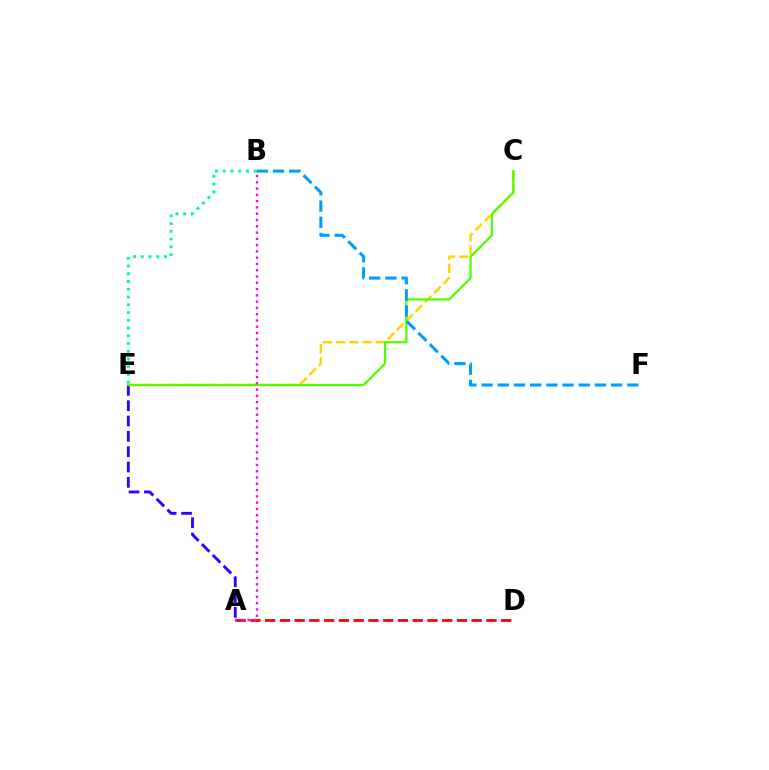{('A', 'E'): [{'color': '#3700ff', 'line_style': 'dashed', 'thickness': 2.08}], ('C', 'E'): [{'color': '#ffd500', 'line_style': 'dashed', 'thickness': 1.79}, {'color': '#4fff00', 'line_style': 'solid', 'thickness': 1.63}], ('B', 'E'): [{'color': '#00ff86', 'line_style': 'dotted', 'thickness': 2.11}], ('B', 'F'): [{'color': '#009eff', 'line_style': 'dashed', 'thickness': 2.2}], ('A', 'D'): [{'color': '#ff0000', 'line_style': 'dashed', 'thickness': 2.0}], ('A', 'B'): [{'color': '#ff00ed', 'line_style': 'dotted', 'thickness': 1.71}]}